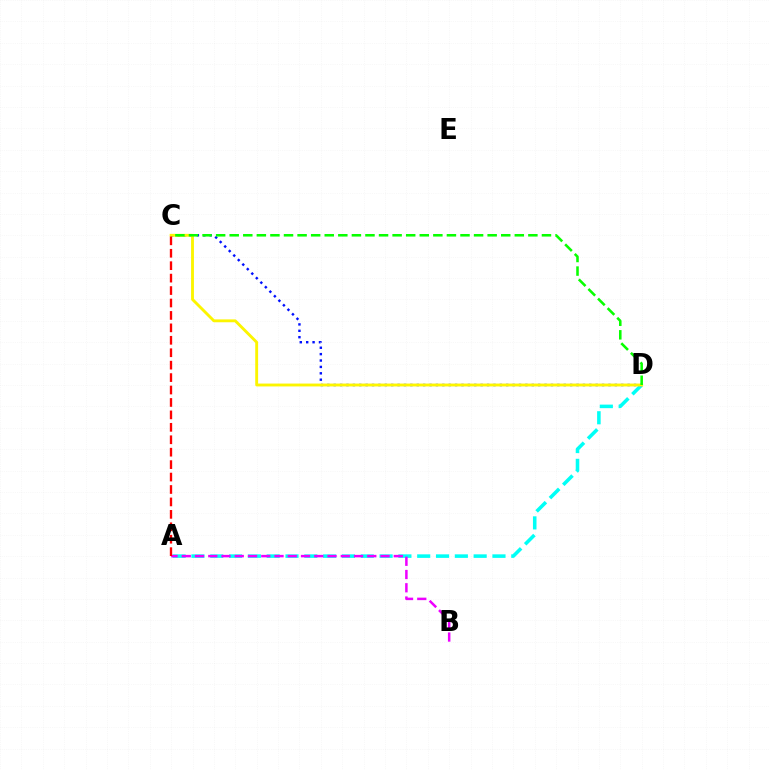{('A', 'D'): [{'color': '#00fff6', 'line_style': 'dashed', 'thickness': 2.56}], ('C', 'D'): [{'color': '#0010ff', 'line_style': 'dotted', 'thickness': 1.74}, {'color': '#fcf500', 'line_style': 'solid', 'thickness': 2.06}, {'color': '#08ff00', 'line_style': 'dashed', 'thickness': 1.84}], ('A', 'B'): [{'color': '#ee00ff', 'line_style': 'dashed', 'thickness': 1.8}], ('A', 'C'): [{'color': '#ff0000', 'line_style': 'dashed', 'thickness': 1.69}]}